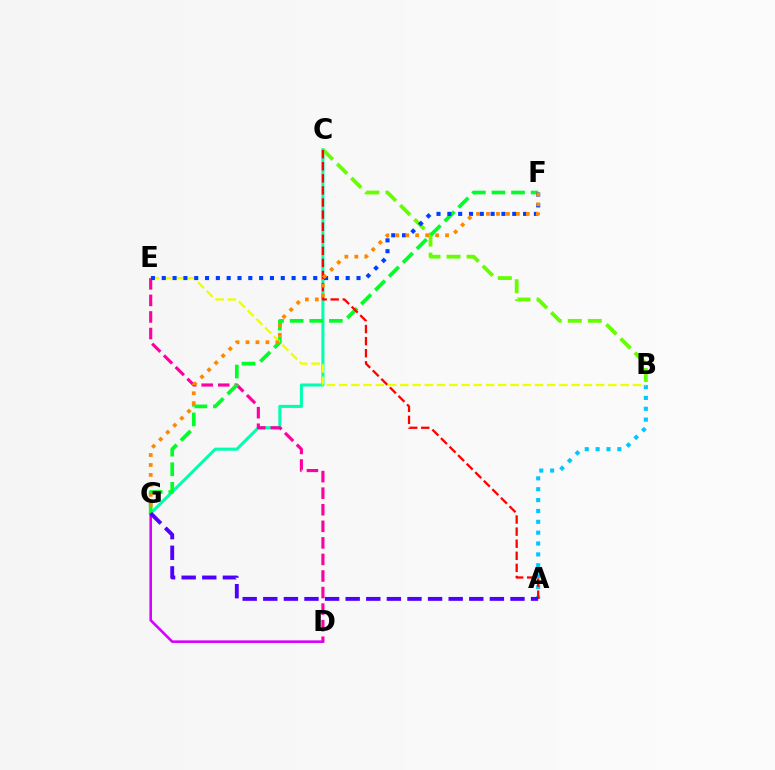{('C', 'G'): [{'color': '#00ffaf', 'line_style': 'solid', 'thickness': 2.21}], ('D', 'E'): [{'color': '#ff00a0', 'line_style': 'dashed', 'thickness': 2.25}], ('B', 'C'): [{'color': '#66ff00', 'line_style': 'dashed', 'thickness': 2.72}], ('D', 'G'): [{'color': '#d600ff', 'line_style': 'solid', 'thickness': 1.86}], ('F', 'G'): [{'color': '#00ff27', 'line_style': 'dashed', 'thickness': 2.66}, {'color': '#ff8800', 'line_style': 'dotted', 'thickness': 2.7}], ('A', 'B'): [{'color': '#00c7ff', 'line_style': 'dotted', 'thickness': 2.95}], ('A', 'C'): [{'color': '#ff0000', 'line_style': 'dashed', 'thickness': 1.64}], ('B', 'E'): [{'color': '#eeff00', 'line_style': 'dashed', 'thickness': 1.66}], ('E', 'F'): [{'color': '#003fff', 'line_style': 'dotted', 'thickness': 2.94}], ('A', 'G'): [{'color': '#4f00ff', 'line_style': 'dashed', 'thickness': 2.8}]}